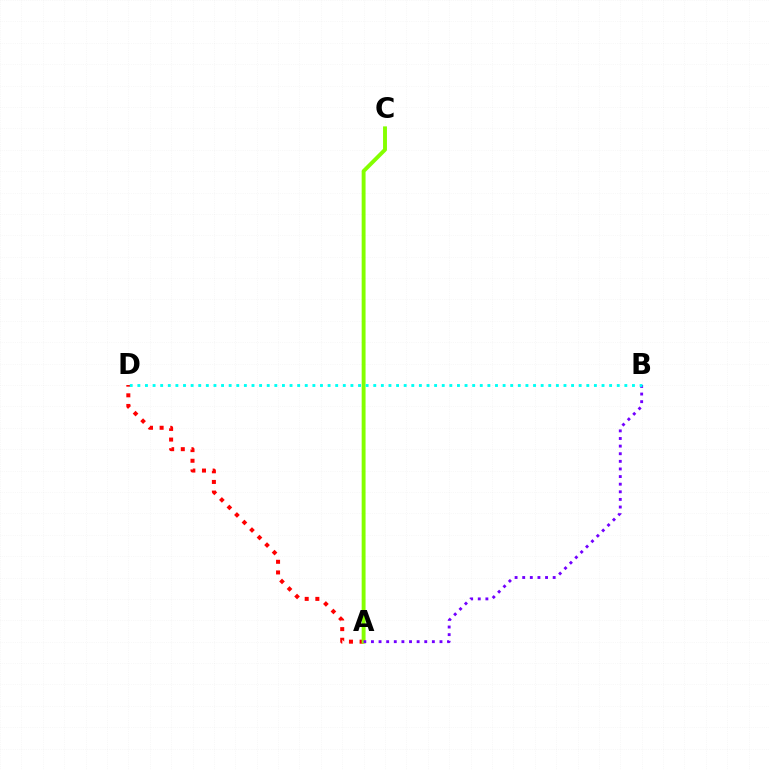{('A', 'D'): [{'color': '#ff0000', 'line_style': 'dotted', 'thickness': 2.89}], ('A', 'C'): [{'color': '#84ff00', 'line_style': 'solid', 'thickness': 2.8}], ('A', 'B'): [{'color': '#7200ff', 'line_style': 'dotted', 'thickness': 2.07}], ('B', 'D'): [{'color': '#00fff6', 'line_style': 'dotted', 'thickness': 2.07}]}